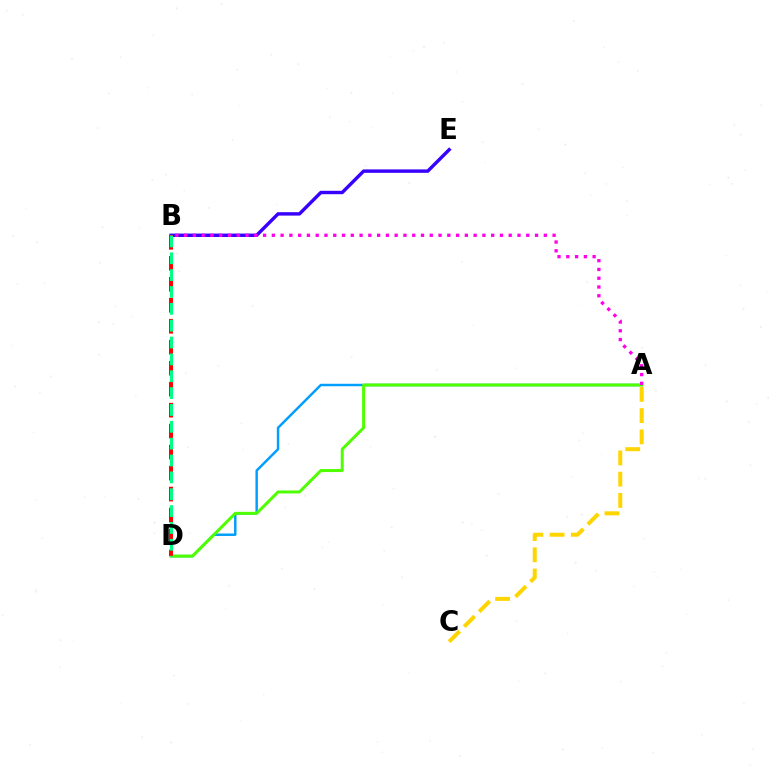{('B', 'E'): [{'color': '#3700ff', 'line_style': 'solid', 'thickness': 2.45}], ('A', 'D'): [{'color': '#009eff', 'line_style': 'solid', 'thickness': 1.77}, {'color': '#4fff00', 'line_style': 'solid', 'thickness': 2.16}], ('A', 'C'): [{'color': '#ffd500', 'line_style': 'dashed', 'thickness': 2.88}], ('B', 'D'): [{'color': '#ff0000', 'line_style': 'dashed', 'thickness': 2.85}, {'color': '#00ff86', 'line_style': 'dashed', 'thickness': 2.29}], ('A', 'B'): [{'color': '#ff00ed', 'line_style': 'dotted', 'thickness': 2.38}]}